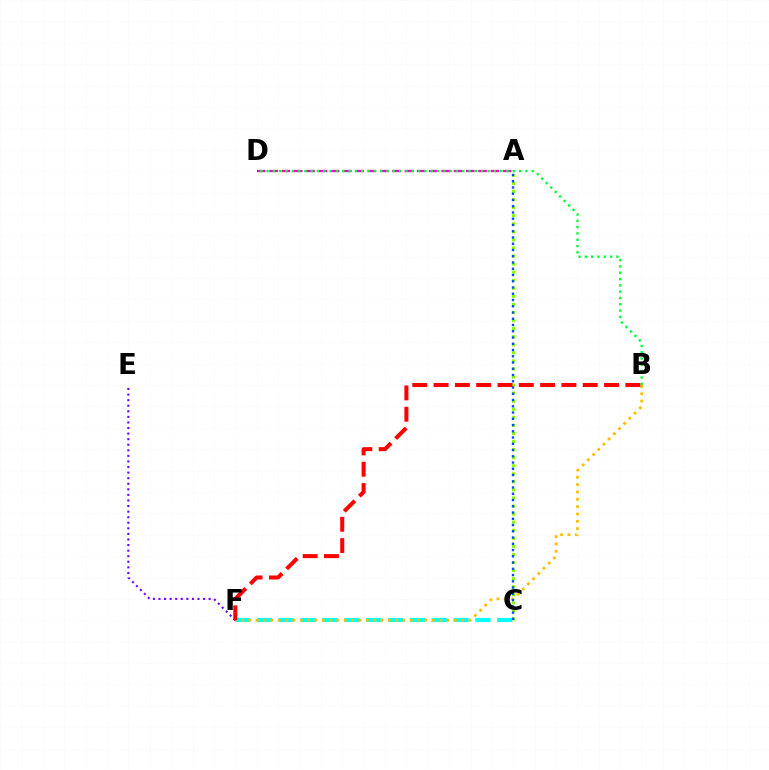{('C', 'F'): [{'color': '#00fff6', 'line_style': 'dashed', 'thickness': 2.97}], ('A', 'D'): [{'color': '#ff00cf', 'line_style': 'dashed', 'thickness': 1.67}], ('A', 'C'): [{'color': '#84ff00', 'line_style': 'dotted', 'thickness': 2.19}, {'color': '#004bff', 'line_style': 'dotted', 'thickness': 1.7}], ('B', 'D'): [{'color': '#00ff39', 'line_style': 'dotted', 'thickness': 1.72}], ('E', 'F'): [{'color': '#7200ff', 'line_style': 'dotted', 'thickness': 1.51}], ('B', 'F'): [{'color': '#ffbd00', 'line_style': 'dotted', 'thickness': 1.99}, {'color': '#ff0000', 'line_style': 'dashed', 'thickness': 2.89}]}